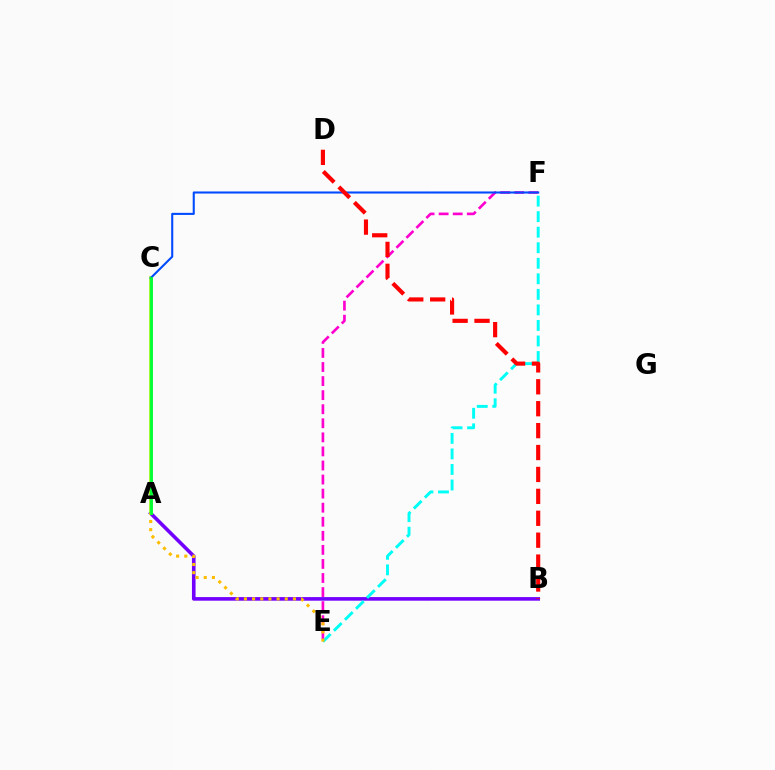{('E', 'F'): [{'color': '#ff00cf', 'line_style': 'dashed', 'thickness': 1.91}, {'color': '#00fff6', 'line_style': 'dashed', 'thickness': 2.11}], ('A', 'B'): [{'color': '#7200ff', 'line_style': 'solid', 'thickness': 2.59}], ('A', 'C'): [{'color': '#84ff00', 'line_style': 'solid', 'thickness': 2.58}, {'color': '#00ff39', 'line_style': 'solid', 'thickness': 2.02}], ('C', 'F'): [{'color': '#004bff', 'line_style': 'solid', 'thickness': 1.5}], ('A', 'E'): [{'color': '#ffbd00', 'line_style': 'dotted', 'thickness': 2.22}], ('B', 'D'): [{'color': '#ff0000', 'line_style': 'dashed', 'thickness': 2.98}]}